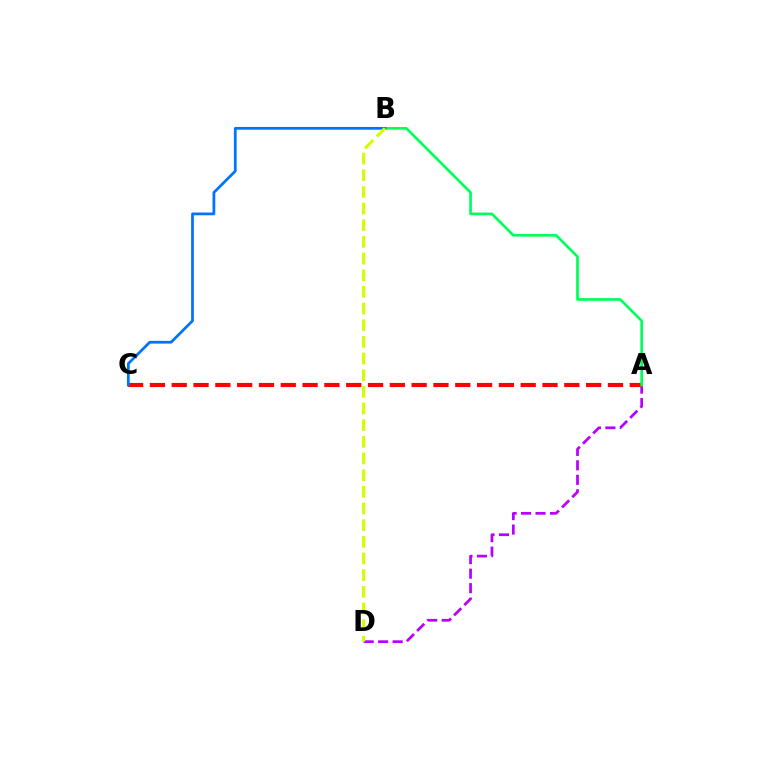{('A', 'D'): [{'color': '#b900ff', 'line_style': 'dashed', 'thickness': 1.97}], ('A', 'C'): [{'color': '#ff0000', 'line_style': 'dashed', 'thickness': 2.96}], ('A', 'B'): [{'color': '#00ff5c', 'line_style': 'solid', 'thickness': 1.94}], ('B', 'C'): [{'color': '#0074ff', 'line_style': 'solid', 'thickness': 1.98}], ('B', 'D'): [{'color': '#d1ff00', 'line_style': 'dashed', 'thickness': 2.26}]}